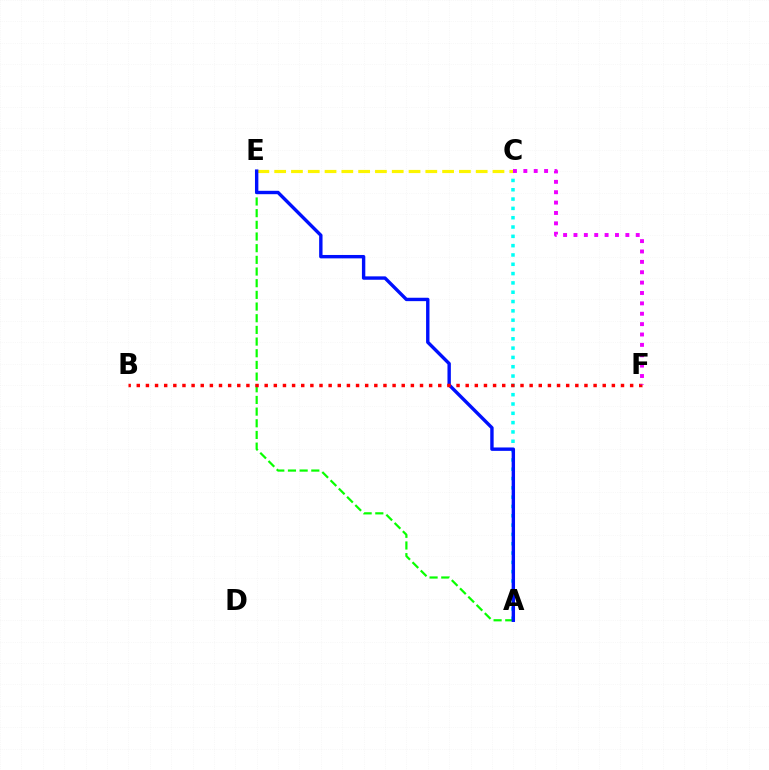{('A', 'C'): [{'color': '#00fff6', 'line_style': 'dotted', 'thickness': 2.53}], ('A', 'E'): [{'color': '#08ff00', 'line_style': 'dashed', 'thickness': 1.59}, {'color': '#0010ff', 'line_style': 'solid', 'thickness': 2.44}], ('C', 'E'): [{'color': '#fcf500', 'line_style': 'dashed', 'thickness': 2.28}], ('B', 'F'): [{'color': '#ff0000', 'line_style': 'dotted', 'thickness': 2.48}], ('C', 'F'): [{'color': '#ee00ff', 'line_style': 'dotted', 'thickness': 2.82}]}